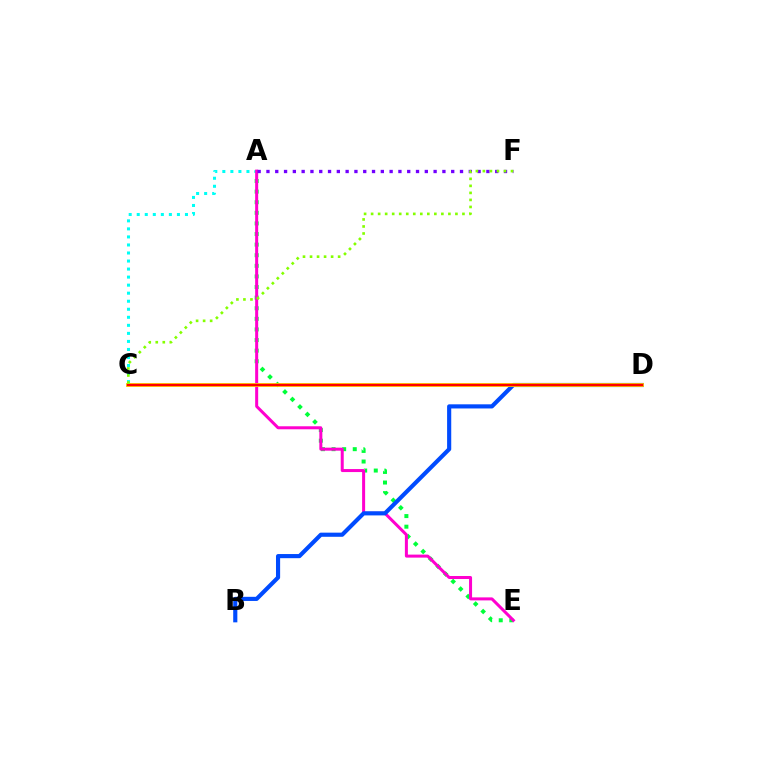{('A', 'E'): [{'color': '#00ff39', 'line_style': 'dotted', 'thickness': 2.88}, {'color': '#ff00cf', 'line_style': 'solid', 'thickness': 2.17}], ('A', 'C'): [{'color': '#00fff6', 'line_style': 'dotted', 'thickness': 2.18}], ('A', 'F'): [{'color': '#7200ff', 'line_style': 'dotted', 'thickness': 2.39}], ('B', 'D'): [{'color': '#004bff', 'line_style': 'solid', 'thickness': 2.98}], ('C', 'D'): [{'color': '#ffbd00', 'line_style': 'solid', 'thickness': 2.77}, {'color': '#ff0000', 'line_style': 'solid', 'thickness': 1.57}], ('C', 'F'): [{'color': '#84ff00', 'line_style': 'dotted', 'thickness': 1.91}]}